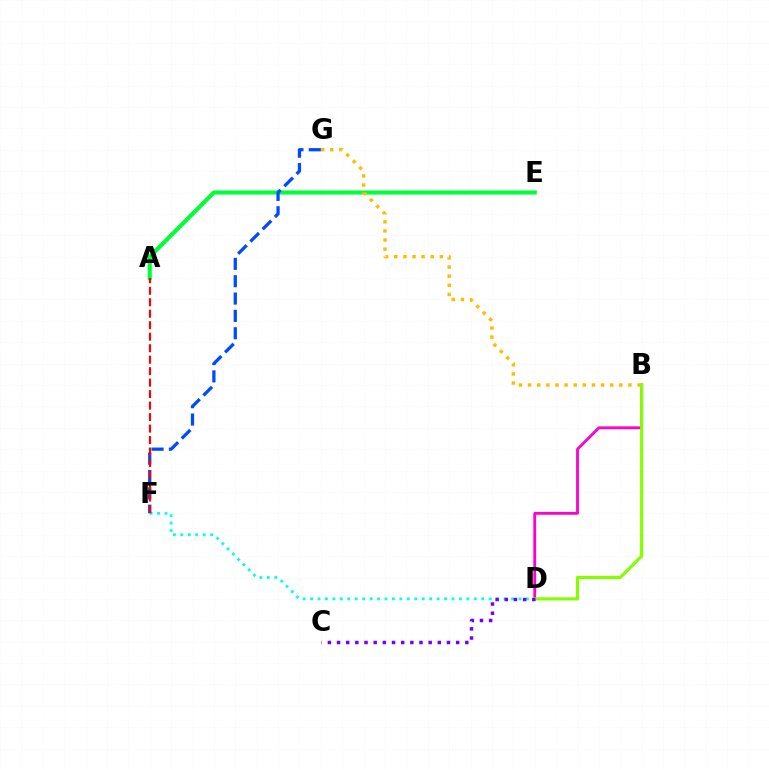{('B', 'D'): [{'color': '#ff00cf', 'line_style': 'solid', 'thickness': 2.04}, {'color': '#84ff00', 'line_style': 'solid', 'thickness': 2.28}], ('D', 'F'): [{'color': '#00fff6', 'line_style': 'dotted', 'thickness': 2.02}], ('A', 'E'): [{'color': '#00ff39', 'line_style': 'solid', 'thickness': 2.96}], ('B', 'G'): [{'color': '#ffbd00', 'line_style': 'dotted', 'thickness': 2.48}], ('F', 'G'): [{'color': '#004bff', 'line_style': 'dashed', 'thickness': 2.36}], ('A', 'F'): [{'color': '#ff0000', 'line_style': 'dashed', 'thickness': 1.56}], ('C', 'D'): [{'color': '#7200ff', 'line_style': 'dotted', 'thickness': 2.49}]}